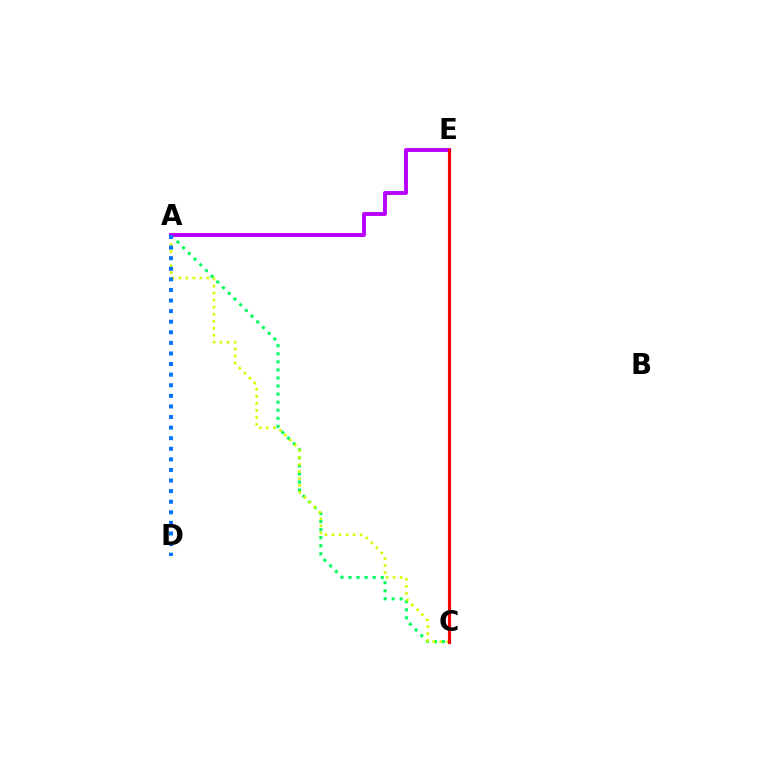{('A', 'C'): [{'color': '#00ff5c', 'line_style': 'dotted', 'thickness': 2.19}, {'color': '#d1ff00', 'line_style': 'dotted', 'thickness': 1.91}], ('A', 'E'): [{'color': '#b900ff', 'line_style': 'solid', 'thickness': 2.81}], ('A', 'D'): [{'color': '#0074ff', 'line_style': 'dotted', 'thickness': 2.88}], ('C', 'E'): [{'color': '#ff0000', 'line_style': 'solid', 'thickness': 2.27}]}